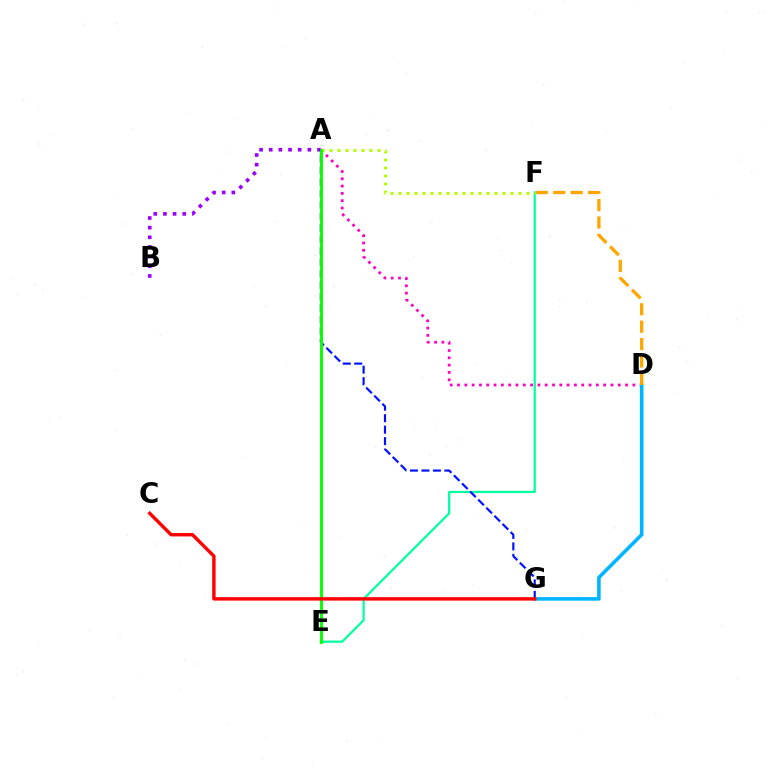{('A', 'B'): [{'color': '#9b00ff', 'line_style': 'dotted', 'thickness': 2.62}], ('A', 'D'): [{'color': '#ff00bd', 'line_style': 'dotted', 'thickness': 1.99}], ('D', 'G'): [{'color': '#00b5ff', 'line_style': 'solid', 'thickness': 2.59}], ('D', 'F'): [{'color': '#ffa500', 'line_style': 'dashed', 'thickness': 2.37}], ('E', 'F'): [{'color': '#00ff9d', 'line_style': 'solid', 'thickness': 1.6}], ('A', 'G'): [{'color': '#0010ff', 'line_style': 'dashed', 'thickness': 1.56}], ('A', 'F'): [{'color': '#b3ff00', 'line_style': 'dotted', 'thickness': 2.17}], ('A', 'E'): [{'color': '#08ff00', 'line_style': 'solid', 'thickness': 2.1}], ('C', 'G'): [{'color': '#ff0000', 'line_style': 'solid', 'thickness': 2.45}]}